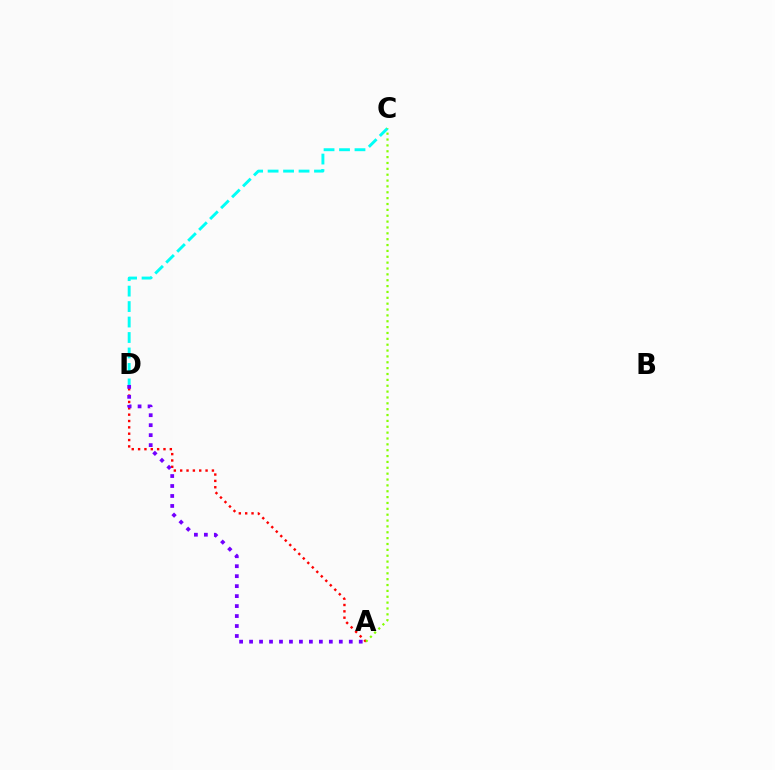{('A', 'D'): [{'color': '#ff0000', 'line_style': 'dotted', 'thickness': 1.72}, {'color': '#7200ff', 'line_style': 'dotted', 'thickness': 2.71}], ('C', 'D'): [{'color': '#00fff6', 'line_style': 'dashed', 'thickness': 2.1}], ('A', 'C'): [{'color': '#84ff00', 'line_style': 'dotted', 'thickness': 1.59}]}